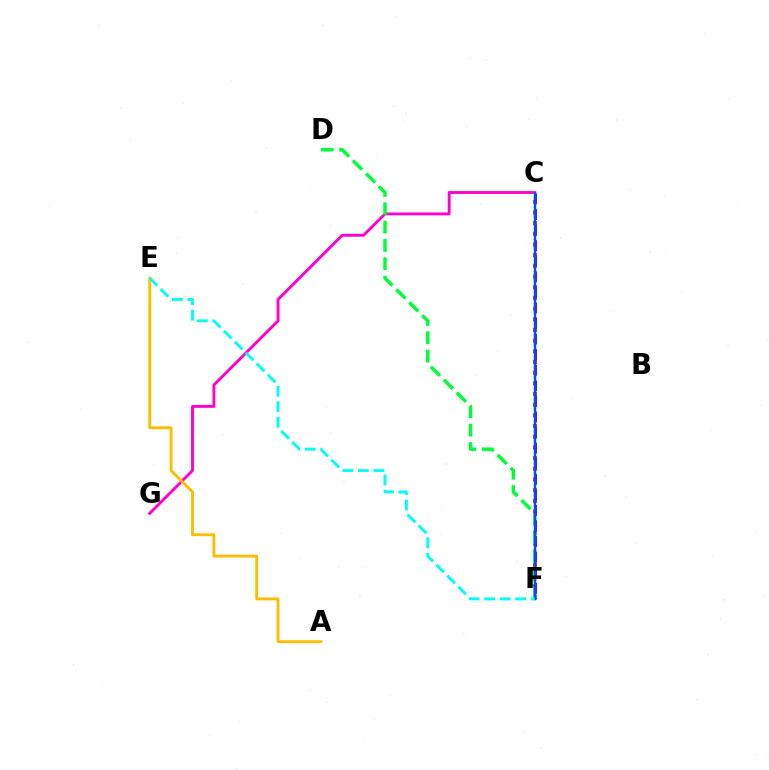{('C', 'G'): [{'color': '#ff00cf', 'line_style': 'solid', 'thickness': 2.08}], ('C', 'F'): [{'color': '#ff0000', 'line_style': 'dotted', 'thickness': 2.9}, {'color': '#84ff00', 'line_style': 'solid', 'thickness': 1.79}, {'color': '#7200ff', 'line_style': 'dashed', 'thickness': 2.12}, {'color': '#004bff', 'line_style': 'solid', 'thickness': 1.66}], ('D', 'F'): [{'color': '#00ff39', 'line_style': 'dashed', 'thickness': 2.49}], ('A', 'E'): [{'color': '#ffbd00', 'line_style': 'solid', 'thickness': 2.06}], ('E', 'F'): [{'color': '#00fff6', 'line_style': 'dashed', 'thickness': 2.11}]}